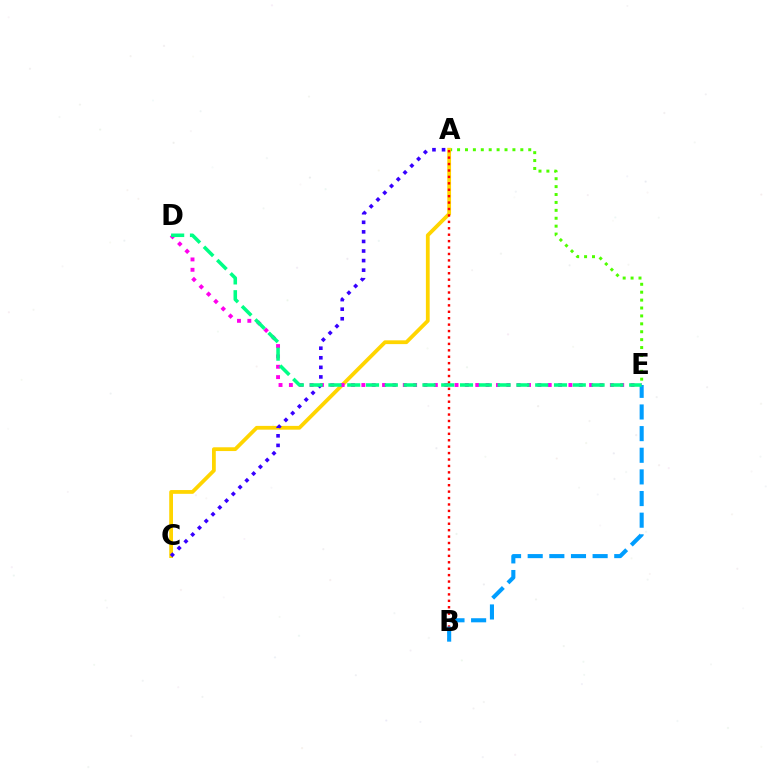{('A', 'E'): [{'color': '#4fff00', 'line_style': 'dotted', 'thickness': 2.15}], ('A', 'C'): [{'color': '#ffd500', 'line_style': 'solid', 'thickness': 2.72}, {'color': '#3700ff', 'line_style': 'dotted', 'thickness': 2.6}], ('D', 'E'): [{'color': '#ff00ed', 'line_style': 'dotted', 'thickness': 2.81}, {'color': '#00ff86', 'line_style': 'dashed', 'thickness': 2.55}], ('A', 'B'): [{'color': '#ff0000', 'line_style': 'dotted', 'thickness': 1.75}], ('B', 'E'): [{'color': '#009eff', 'line_style': 'dashed', 'thickness': 2.94}]}